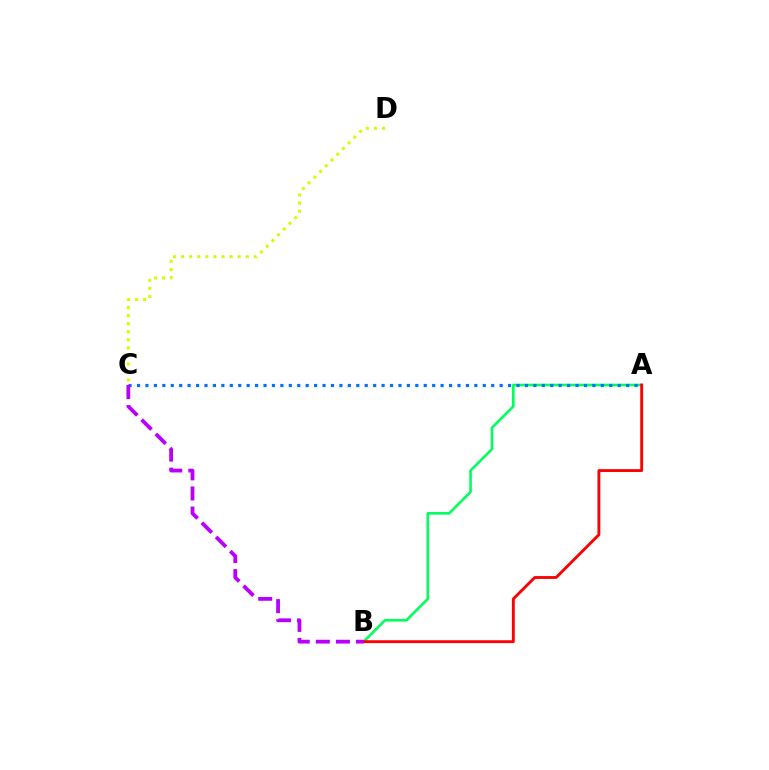{('C', 'D'): [{'color': '#d1ff00', 'line_style': 'dotted', 'thickness': 2.19}], ('A', 'B'): [{'color': '#00ff5c', 'line_style': 'solid', 'thickness': 1.88}, {'color': '#ff0000', 'line_style': 'solid', 'thickness': 2.06}], ('A', 'C'): [{'color': '#0074ff', 'line_style': 'dotted', 'thickness': 2.29}], ('B', 'C'): [{'color': '#b900ff', 'line_style': 'dashed', 'thickness': 2.73}]}